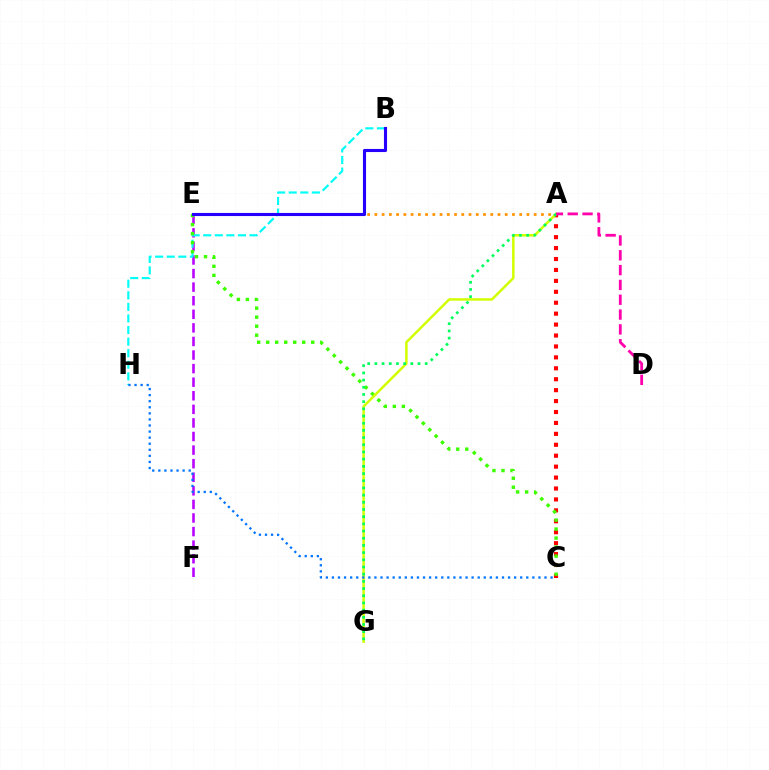{('E', 'F'): [{'color': '#b900ff', 'line_style': 'dashed', 'thickness': 1.84}], ('B', 'H'): [{'color': '#00fff6', 'line_style': 'dashed', 'thickness': 1.57}], ('A', 'C'): [{'color': '#ff0000', 'line_style': 'dotted', 'thickness': 2.97}], ('A', 'E'): [{'color': '#ff9400', 'line_style': 'dotted', 'thickness': 1.97}], ('C', 'E'): [{'color': '#3dff00', 'line_style': 'dotted', 'thickness': 2.45}], ('B', 'E'): [{'color': '#2500ff', 'line_style': 'solid', 'thickness': 2.23}], ('A', 'G'): [{'color': '#d1ff00', 'line_style': 'solid', 'thickness': 1.79}, {'color': '#00ff5c', 'line_style': 'dotted', 'thickness': 1.95}], ('A', 'D'): [{'color': '#ff00ac', 'line_style': 'dashed', 'thickness': 2.01}], ('C', 'H'): [{'color': '#0074ff', 'line_style': 'dotted', 'thickness': 1.65}]}